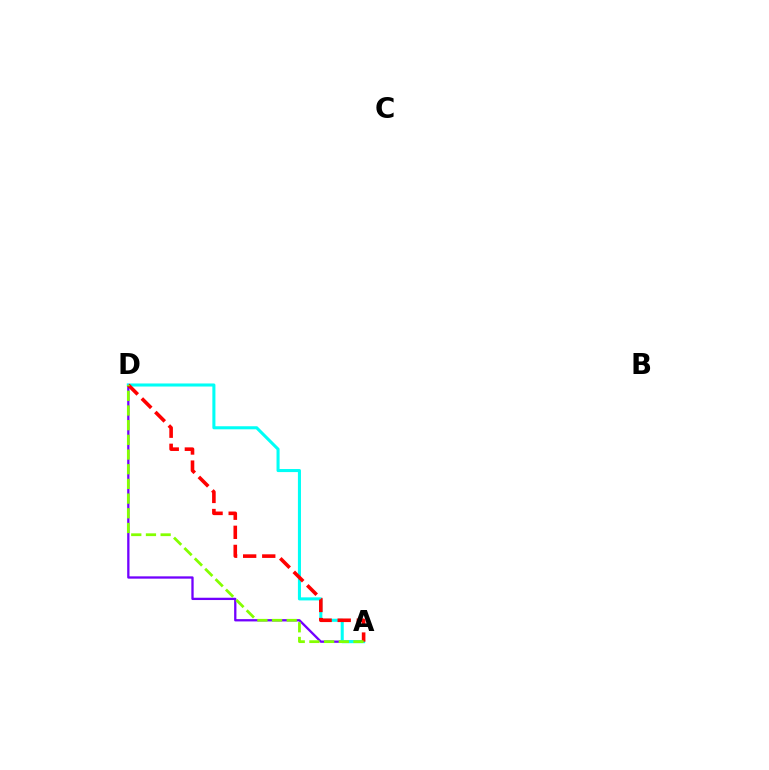{('A', 'D'): [{'color': '#7200ff', 'line_style': 'solid', 'thickness': 1.66}, {'color': '#00fff6', 'line_style': 'solid', 'thickness': 2.2}, {'color': '#ff0000', 'line_style': 'dashed', 'thickness': 2.59}, {'color': '#84ff00', 'line_style': 'dashed', 'thickness': 2.0}]}